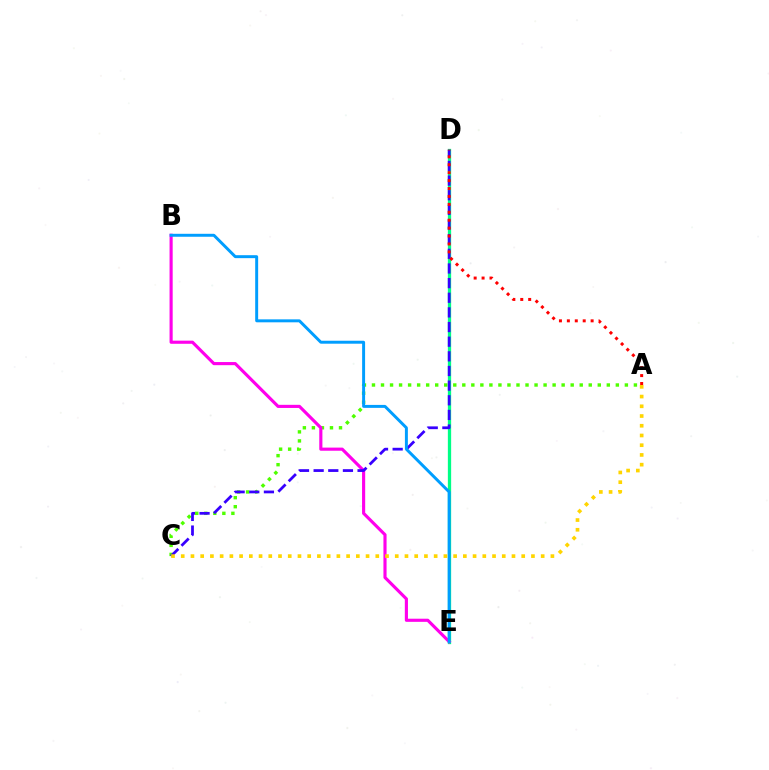{('A', 'C'): [{'color': '#4fff00', 'line_style': 'dotted', 'thickness': 2.45}, {'color': '#ffd500', 'line_style': 'dotted', 'thickness': 2.64}], ('D', 'E'): [{'color': '#00ff86', 'line_style': 'solid', 'thickness': 2.37}], ('B', 'E'): [{'color': '#ff00ed', 'line_style': 'solid', 'thickness': 2.25}, {'color': '#009eff', 'line_style': 'solid', 'thickness': 2.13}], ('C', 'D'): [{'color': '#3700ff', 'line_style': 'dashed', 'thickness': 1.99}], ('A', 'D'): [{'color': '#ff0000', 'line_style': 'dotted', 'thickness': 2.15}]}